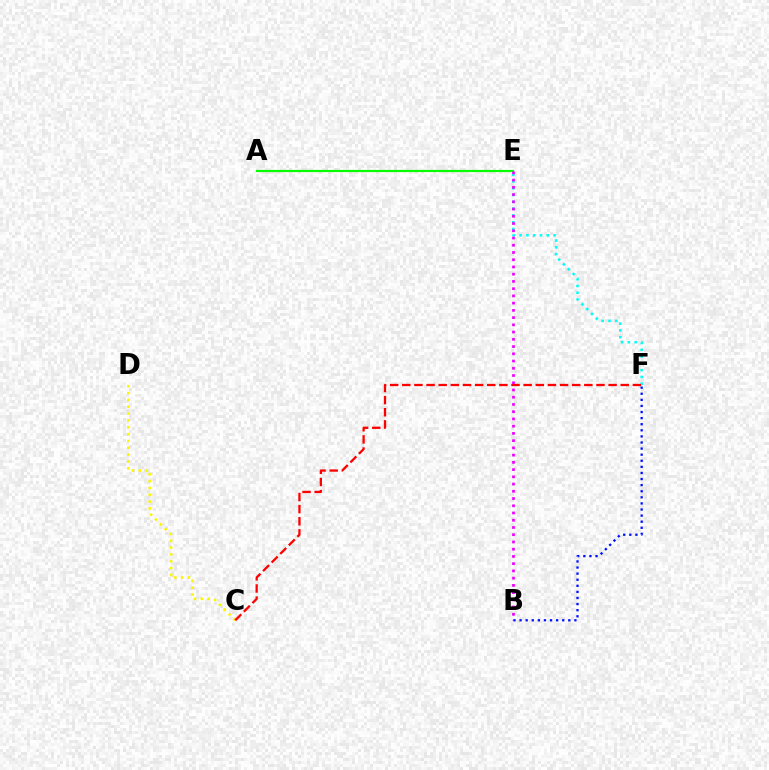{('C', 'D'): [{'color': '#fcf500', 'line_style': 'dotted', 'thickness': 1.86}], ('E', 'F'): [{'color': '#00fff6', 'line_style': 'dotted', 'thickness': 1.84}], ('C', 'F'): [{'color': '#ff0000', 'line_style': 'dashed', 'thickness': 1.65}], ('A', 'E'): [{'color': '#08ff00', 'line_style': 'solid', 'thickness': 1.58}], ('B', 'E'): [{'color': '#ee00ff', 'line_style': 'dotted', 'thickness': 1.97}], ('B', 'F'): [{'color': '#0010ff', 'line_style': 'dotted', 'thickness': 1.66}]}